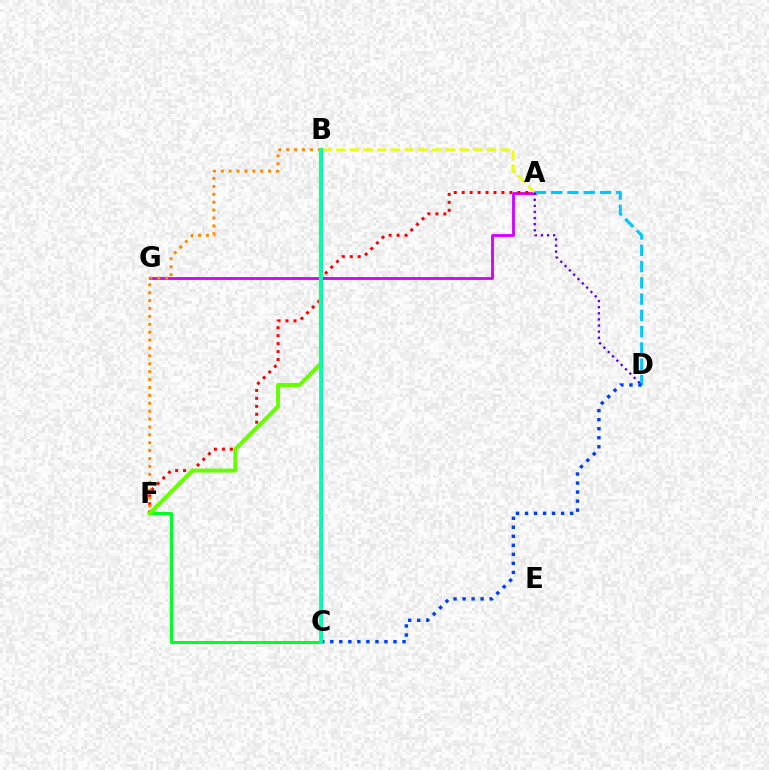{('A', 'G'): [{'color': '#d600ff', 'line_style': 'solid', 'thickness': 2.05}], ('A', 'F'): [{'color': '#ff0000', 'line_style': 'dotted', 'thickness': 2.16}], ('A', 'B'): [{'color': '#eeff00', 'line_style': 'dashed', 'thickness': 1.86}], ('B', 'F'): [{'color': '#ff8800', 'line_style': 'dotted', 'thickness': 2.15}, {'color': '#66ff00', 'line_style': 'solid', 'thickness': 2.85}], ('C', 'F'): [{'color': '#00ff27', 'line_style': 'solid', 'thickness': 2.18}], ('A', 'D'): [{'color': '#00c7ff', 'line_style': 'dashed', 'thickness': 2.21}, {'color': '#4f00ff', 'line_style': 'dotted', 'thickness': 1.66}], ('C', 'D'): [{'color': '#003fff', 'line_style': 'dotted', 'thickness': 2.45}], ('B', 'C'): [{'color': '#ff00a0', 'line_style': 'dashed', 'thickness': 2.16}, {'color': '#00ffaf', 'line_style': 'solid', 'thickness': 2.75}]}